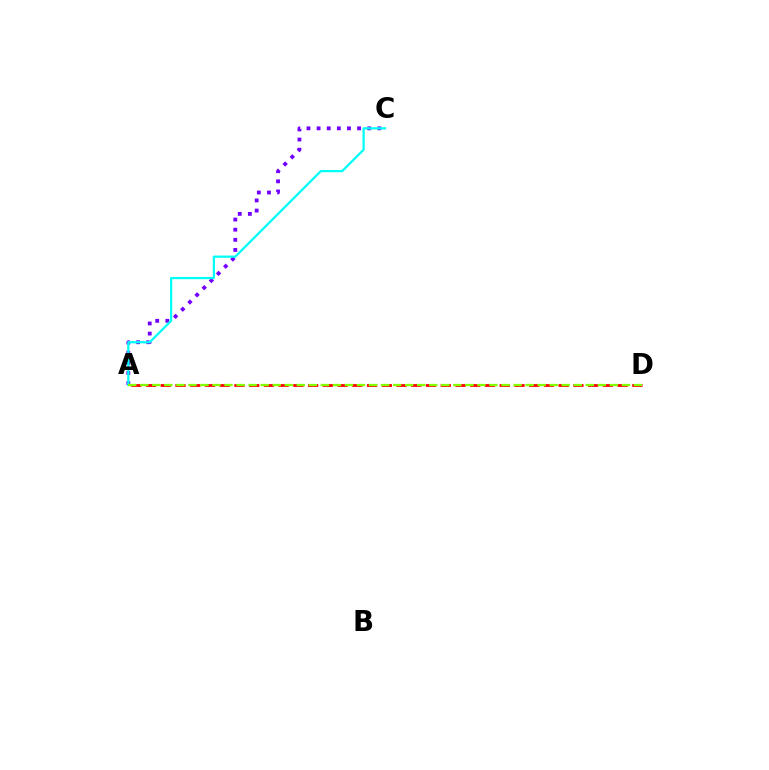{('A', 'C'): [{'color': '#7200ff', 'line_style': 'dotted', 'thickness': 2.75}, {'color': '#00fff6', 'line_style': 'solid', 'thickness': 1.62}], ('A', 'D'): [{'color': '#ff0000', 'line_style': 'dashed', 'thickness': 2.0}, {'color': '#84ff00', 'line_style': 'dashed', 'thickness': 1.64}]}